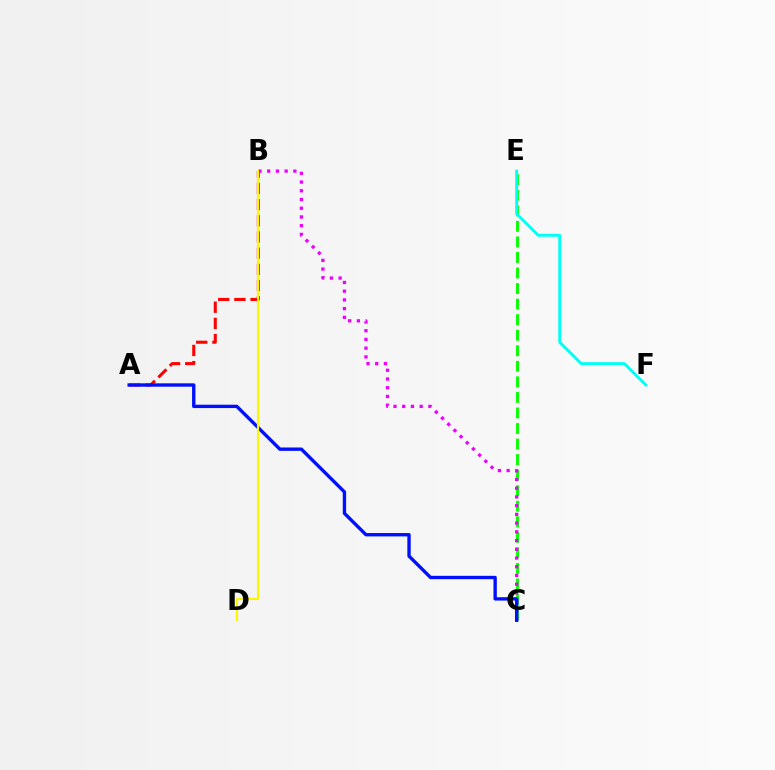{('C', 'E'): [{'color': '#08ff00', 'line_style': 'dashed', 'thickness': 2.11}], ('B', 'C'): [{'color': '#ee00ff', 'line_style': 'dotted', 'thickness': 2.37}], ('A', 'B'): [{'color': '#ff0000', 'line_style': 'dashed', 'thickness': 2.2}], ('E', 'F'): [{'color': '#00fff6', 'line_style': 'solid', 'thickness': 2.09}], ('A', 'C'): [{'color': '#0010ff', 'line_style': 'solid', 'thickness': 2.42}], ('B', 'D'): [{'color': '#fcf500', 'line_style': 'solid', 'thickness': 1.53}]}